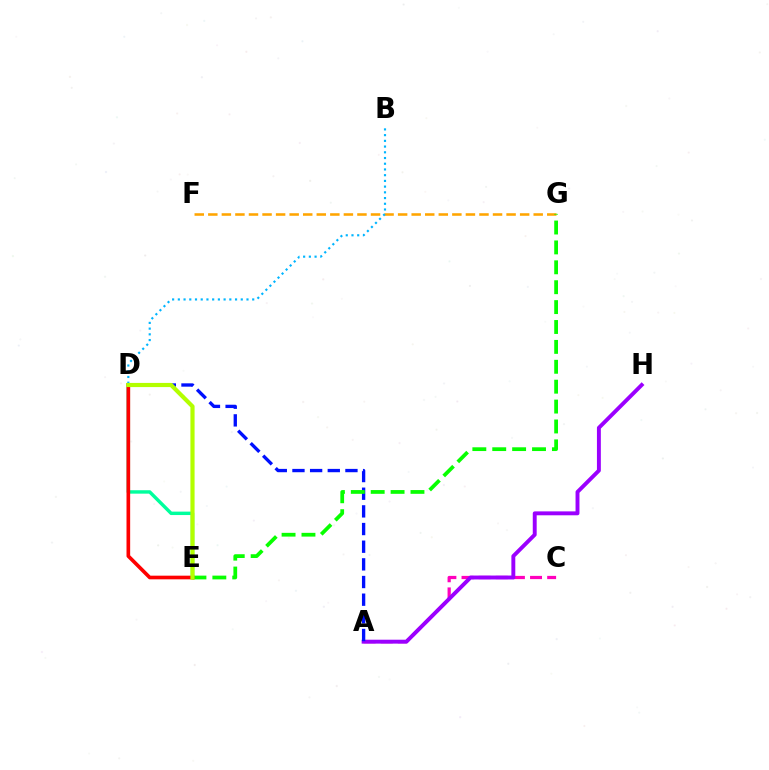{('F', 'G'): [{'color': '#ffa500', 'line_style': 'dashed', 'thickness': 1.84}], ('A', 'C'): [{'color': '#ff00bd', 'line_style': 'dashed', 'thickness': 2.33}], ('D', 'E'): [{'color': '#00ff9d', 'line_style': 'solid', 'thickness': 2.47}, {'color': '#ff0000', 'line_style': 'solid', 'thickness': 2.63}, {'color': '#b3ff00', 'line_style': 'solid', 'thickness': 3.0}], ('B', 'D'): [{'color': '#00b5ff', 'line_style': 'dotted', 'thickness': 1.55}], ('A', 'H'): [{'color': '#9b00ff', 'line_style': 'solid', 'thickness': 2.82}], ('A', 'D'): [{'color': '#0010ff', 'line_style': 'dashed', 'thickness': 2.4}], ('E', 'G'): [{'color': '#08ff00', 'line_style': 'dashed', 'thickness': 2.7}]}